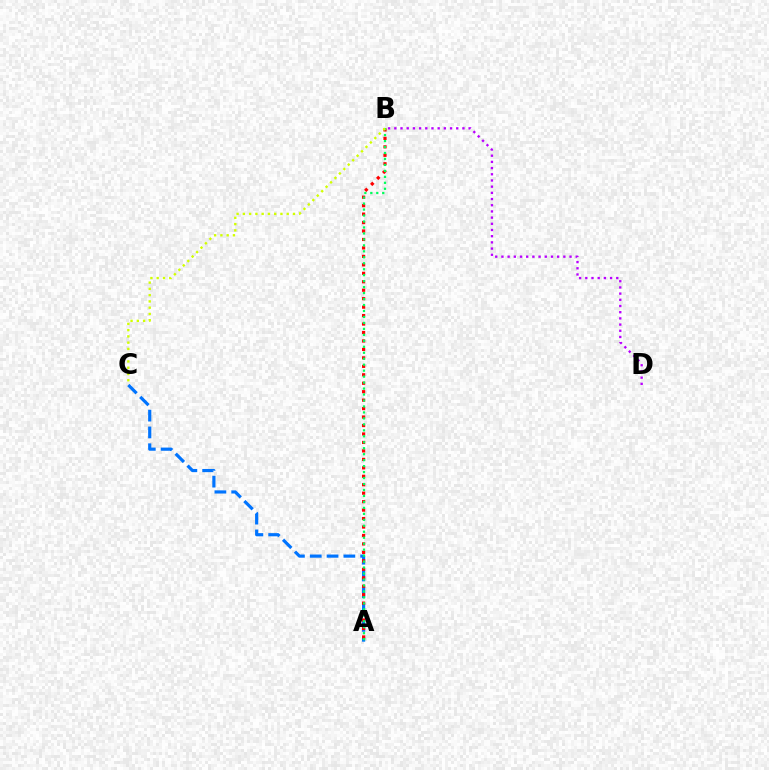{('A', 'C'): [{'color': '#0074ff', 'line_style': 'dashed', 'thickness': 2.28}], ('A', 'B'): [{'color': '#ff0000', 'line_style': 'dotted', 'thickness': 2.3}, {'color': '#00ff5c', 'line_style': 'dotted', 'thickness': 1.62}], ('B', 'C'): [{'color': '#d1ff00', 'line_style': 'dotted', 'thickness': 1.7}], ('B', 'D'): [{'color': '#b900ff', 'line_style': 'dotted', 'thickness': 1.68}]}